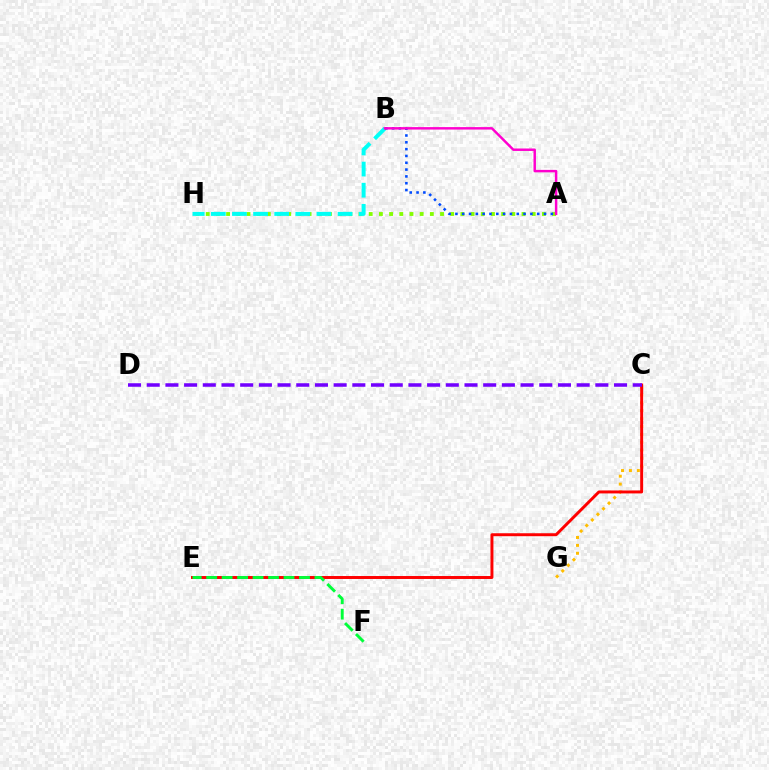{('C', 'G'): [{'color': '#ffbd00', 'line_style': 'dotted', 'thickness': 2.15}], ('C', 'E'): [{'color': '#ff0000', 'line_style': 'solid', 'thickness': 2.12}], ('A', 'H'): [{'color': '#84ff00', 'line_style': 'dotted', 'thickness': 2.77}], ('B', 'H'): [{'color': '#00fff6', 'line_style': 'dashed', 'thickness': 2.87}], ('A', 'B'): [{'color': '#004bff', 'line_style': 'dotted', 'thickness': 1.85}, {'color': '#ff00cf', 'line_style': 'solid', 'thickness': 1.77}], ('E', 'F'): [{'color': '#00ff39', 'line_style': 'dashed', 'thickness': 2.1}], ('C', 'D'): [{'color': '#7200ff', 'line_style': 'dashed', 'thickness': 2.54}]}